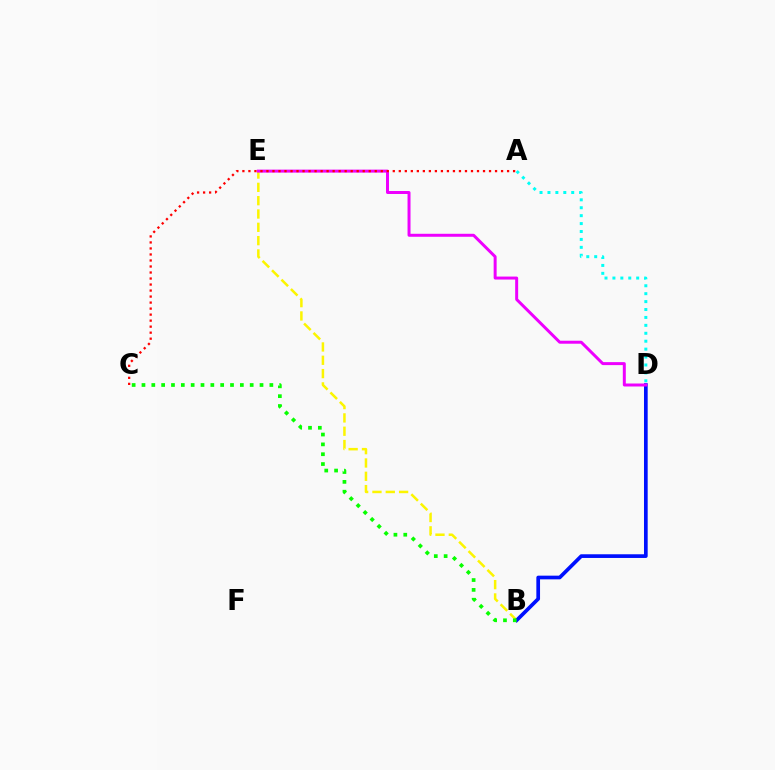{('B', 'E'): [{'color': '#fcf500', 'line_style': 'dashed', 'thickness': 1.81}], ('B', 'D'): [{'color': '#0010ff', 'line_style': 'solid', 'thickness': 2.65}], ('D', 'E'): [{'color': '#ee00ff', 'line_style': 'solid', 'thickness': 2.15}], ('B', 'C'): [{'color': '#08ff00', 'line_style': 'dotted', 'thickness': 2.67}], ('A', 'C'): [{'color': '#ff0000', 'line_style': 'dotted', 'thickness': 1.63}], ('A', 'D'): [{'color': '#00fff6', 'line_style': 'dotted', 'thickness': 2.15}]}